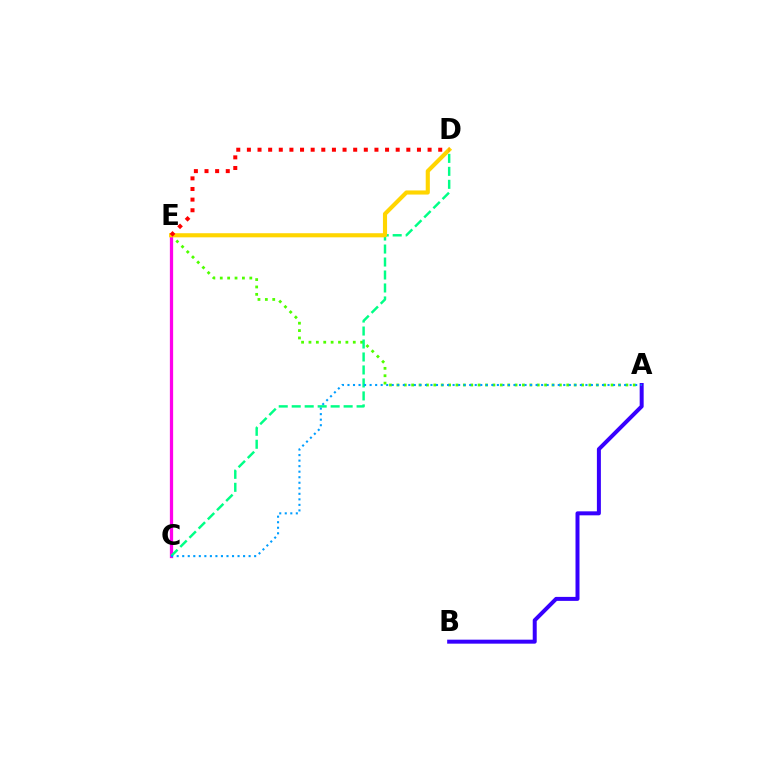{('A', 'E'): [{'color': '#4fff00', 'line_style': 'dotted', 'thickness': 2.01}], ('C', 'E'): [{'color': '#ff00ed', 'line_style': 'solid', 'thickness': 2.34}], ('C', 'D'): [{'color': '#00ff86', 'line_style': 'dashed', 'thickness': 1.76}], ('A', 'B'): [{'color': '#3700ff', 'line_style': 'solid', 'thickness': 2.87}], ('D', 'E'): [{'color': '#ffd500', 'line_style': 'solid', 'thickness': 2.96}, {'color': '#ff0000', 'line_style': 'dotted', 'thickness': 2.89}], ('A', 'C'): [{'color': '#009eff', 'line_style': 'dotted', 'thickness': 1.5}]}